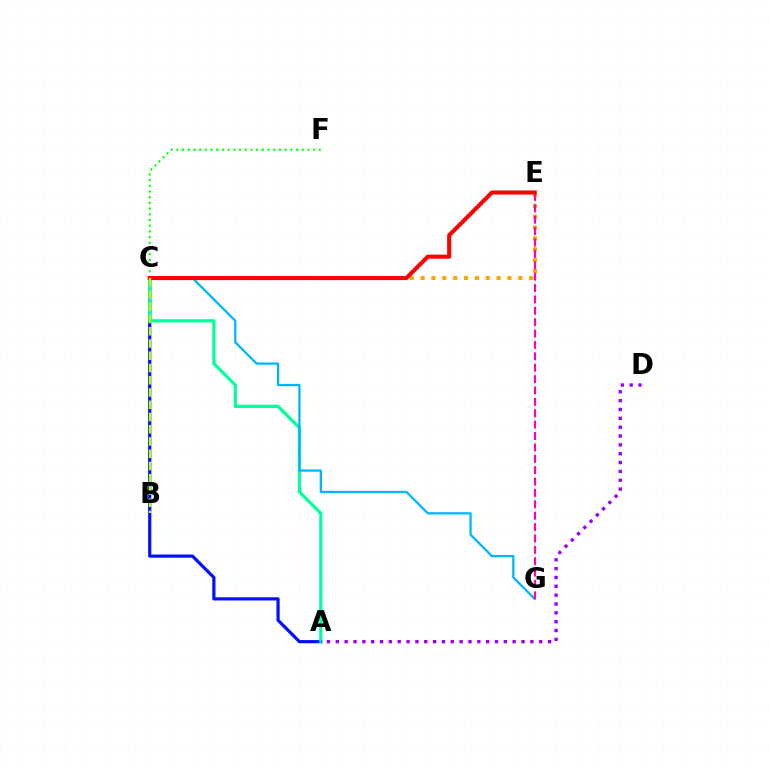{('A', 'C'): [{'color': '#0010ff', 'line_style': 'solid', 'thickness': 2.3}, {'color': '#00ff9d', 'line_style': 'solid', 'thickness': 2.34}], ('C', 'G'): [{'color': '#00b5ff', 'line_style': 'solid', 'thickness': 1.64}], ('C', 'E'): [{'color': '#ffa500', 'line_style': 'dotted', 'thickness': 2.95}, {'color': '#ff0000', 'line_style': 'solid', 'thickness': 2.94}], ('C', 'F'): [{'color': '#08ff00', 'line_style': 'dotted', 'thickness': 1.55}], ('E', 'G'): [{'color': '#ff00bd', 'line_style': 'dashed', 'thickness': 1.55}], ('B', 'C'): [{'color': '#b3ff00', 'line_style': 'dashed', 'thickness': 1.66}], ('A', 'D'): [{'color': '#9b00ff', 'line_style': 'dotted', 'thickness': 2.4}]}